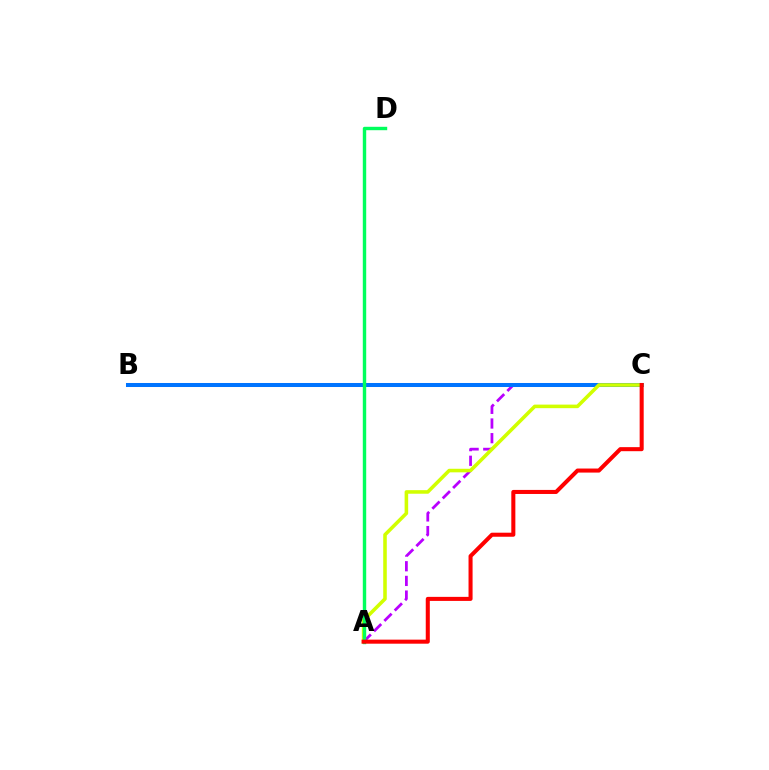{('A', 'C'): [{'color': '#b900ff', 'line_style': 'dashed', 'thickness': 1.99}, {'color': '#d1ff00', 'line_style': 'solid', 'thickness': 2.57}, {'color': '#ff0000', 'line_style': 'solid', 'thickness': 2.91}], ('B', 'C'): [{'color': '#0074ff', 'line_style': 'solid', 'thickness': 2.89}], ('A', 'D'): [{'color': '#00ff5c', 'line_style': 'solid', 'thickness': 2.45}]}